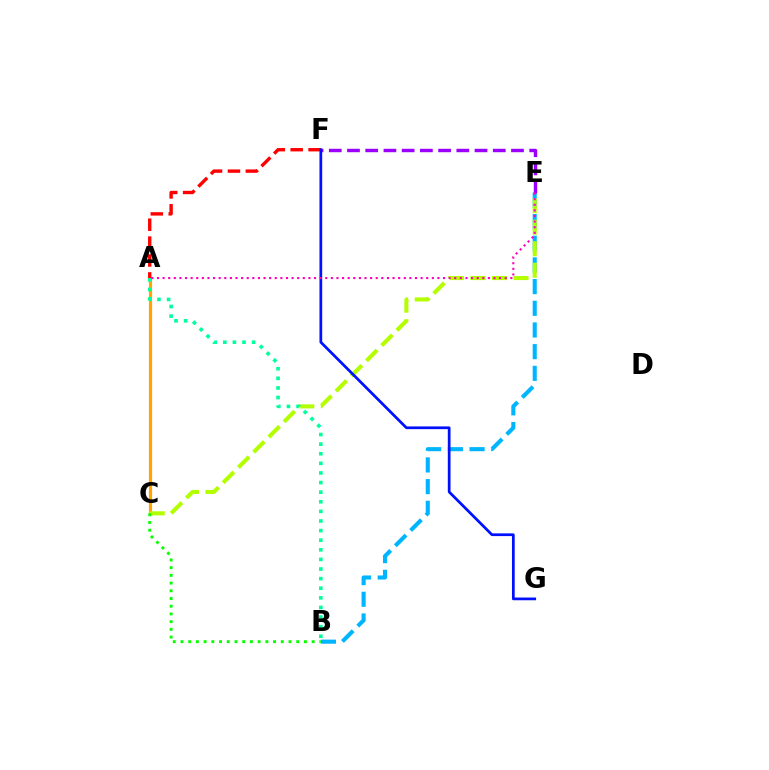{('B', 'E'): [{'color': '#00b5ff', 'line_style': 'dashed', 'thickness': 2.95}], ('A', 'C'): [{'color': '#ffa500', 'line_style': 'solid', 'thickness': 2.29}], ('A', 'F'): [{'color': '#ff0000', 'line_style': 'dashed', 'thickness': 2.43}], ('E', 'F'): [{'color': '#9b00ff', 'line_style': 'dashed', 'thickness': 2.48}], ('C', 'E'): [{'color': '#b3ff00', 'line_style': 'dashed', 'thickness': 2.93}], ('A', 'B'): [{'color': '#00ff9d', 'line_style': 'dotted', 'thickness': 2.61}], ('F', 'G'): [{'color': '#0010ff', 'line_style': 'solid', 'thickness': 1.97}], ('A', 'E'): [{'color': '#ff00bd', 'line_style': 'dotted', 'thickness': 1.52}], ('B', 'C'): [{'color': '#08ff00', 'line_style': 'dotted', 'thickness': 2.1}]}